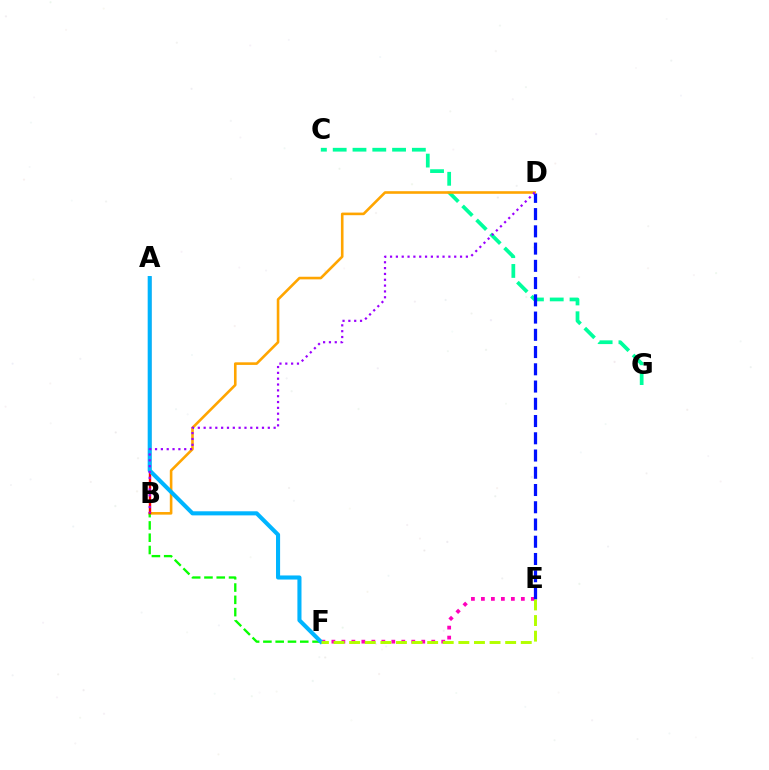{('C', 'G'): [{'color': '#00ff9d', 'line_style': 'dashed', 'thickness': 2.69}], ('E', 'F'): [{'color': '#ff00bd', 'line_style': 'dotted', 'thickness': 2.71}, {'color': '#b3ff00', 'line_style': 'dashed', 'thickness': 2.12}], ('D', 'E'): [{'color': '#0010ff', 'line_style': 'dashed', 'thickness': 2.34}], ('B', 'D'): [{'color': '#ffa500', 'line_style': 'solid', 'thickness': 1.88}, {'color': '#9b00ff', 'line_style': 'dotted', 'thickness': 1.58}], ('B', 'F'): [{'color': '#08ff00', 'line_style': 'dashed', 'thickness': 1.67}], ('A', 'B'): [{'color': '#ff0000', 'line_style': 'solid', 'thickness': 1.73}], ('A', 'F'): [{'color': '#00b5ff', 'line_style': 'solid', 'thickness': 2.94}]}